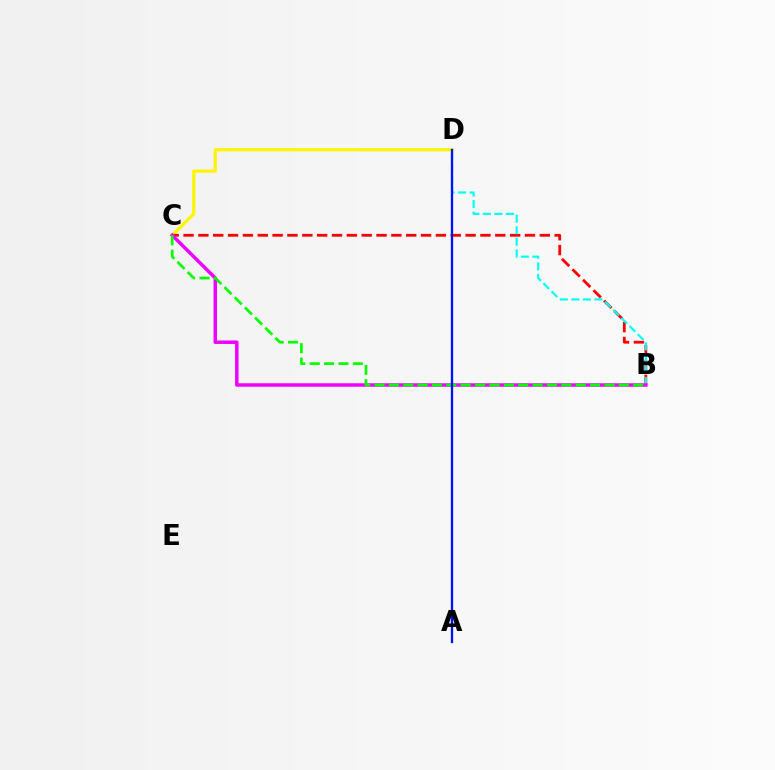{('C', 'D'): [{'color': '#fcf500', 'line_style': 'solid', 'thickness': 2.31}], ('B', 'C'): [{'color': '#ff0000', 'line_style': 'dashed', 'thickness': 2.02}, {'color': '#ee00ff', 'line_style': 'solid', 'thickness': 2.5}, {'color': '#08ff00', 'line_style': 'dashed', 'thickness': 1.95}], ('B', 'D'): [{'color': '#00fff6', 'line_style': 'dashed', 'thickness': 1.57}], ('A', 'D'): [{'color': '#0010ff', 'line_style': 'solid', 'thickness': 1.67}]}